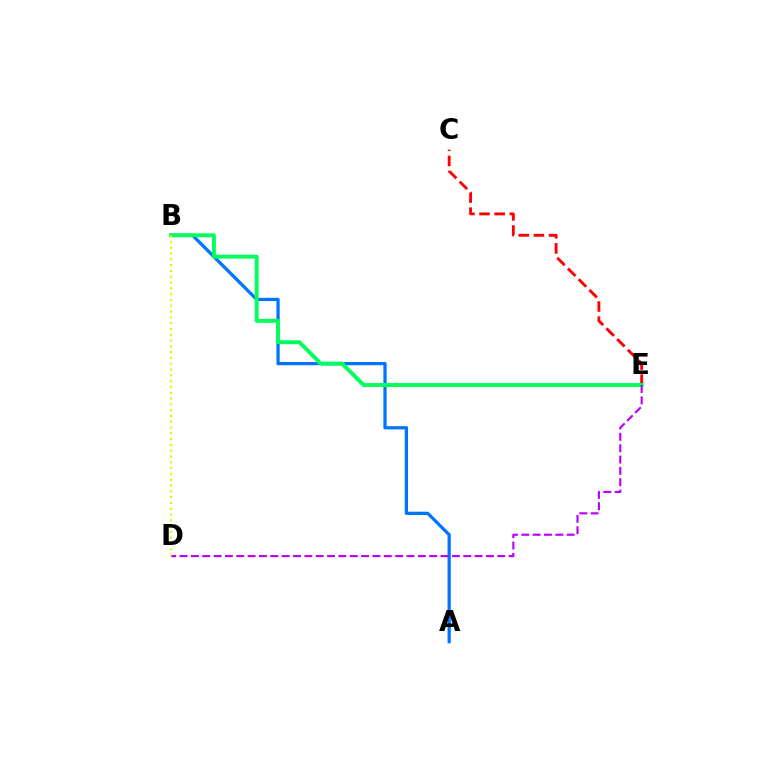{('C', 'E'): [{'color': '#ff0000', 'line_style': 'dashed', 'thickness': 2.06}], ('A', 'B'): [{'color': '#0074ff', 'line_style': 'solid', 'thickness': 2.34}], ('B', 'E'): [{'color': '#00ff5c', 'line_style': 'solid', 'thickness': 2.82}], ('D', 'E'): [{'color': '#b900ff', 'line_style': 'dashed', 'thickness': 1.54}], ('B', 'D'): [{'color': '#d1ff00', 'line_style': 'dotted', 'thickness': 1.58}]}